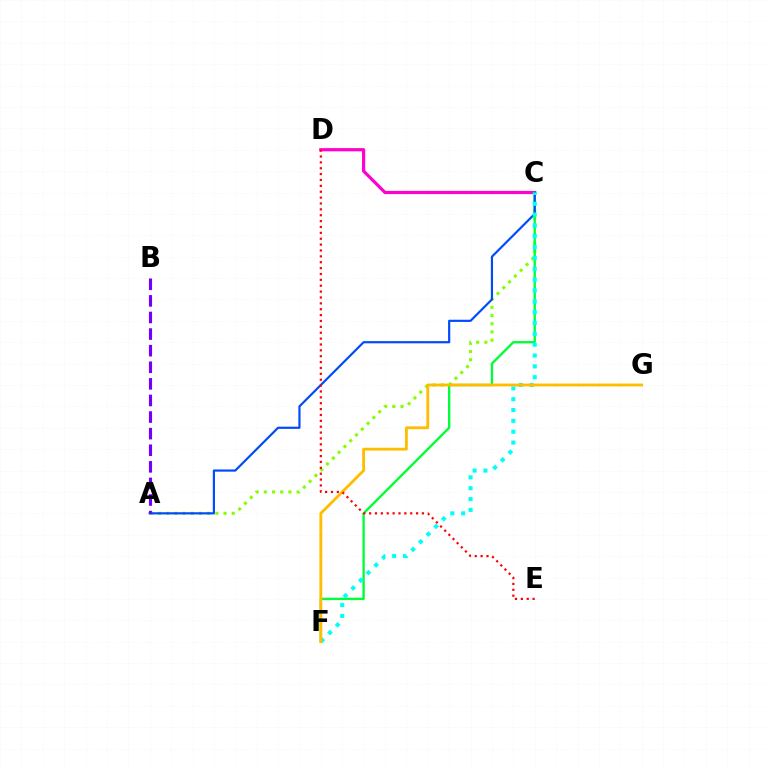{('C', 'D'): [{'color': '#ff00cf', 'line_style': 'solid', 'thickness': 2.3}], ('A', 'C'): [{'color': '#84ff00', 'line_style': 'dotted', 'thickness': 2.23}, {'color': '#004bff', 'line_style': 'solid', 'thickness': 1.58}], ('C', 'F'): [{'color': '#00ff39', 'line_style': 'solid', 'thickness': 1.7}, {'color': '#00fff6', 'line_style': 'dotted', 'thickness': 2.95}], ('F', 'G'): [{'color': '#ffbd00', 'line_style': 'solid', 'thickness': 2.04}], ('A', 'B'): [{'color': '#7200ff', 'line_style': 'dashed', 'thickness': 2.25}], ('D', 'E'): [{'color': '#ff0000', 'line_style': 'dotted', 'thickness': 1.6}]}